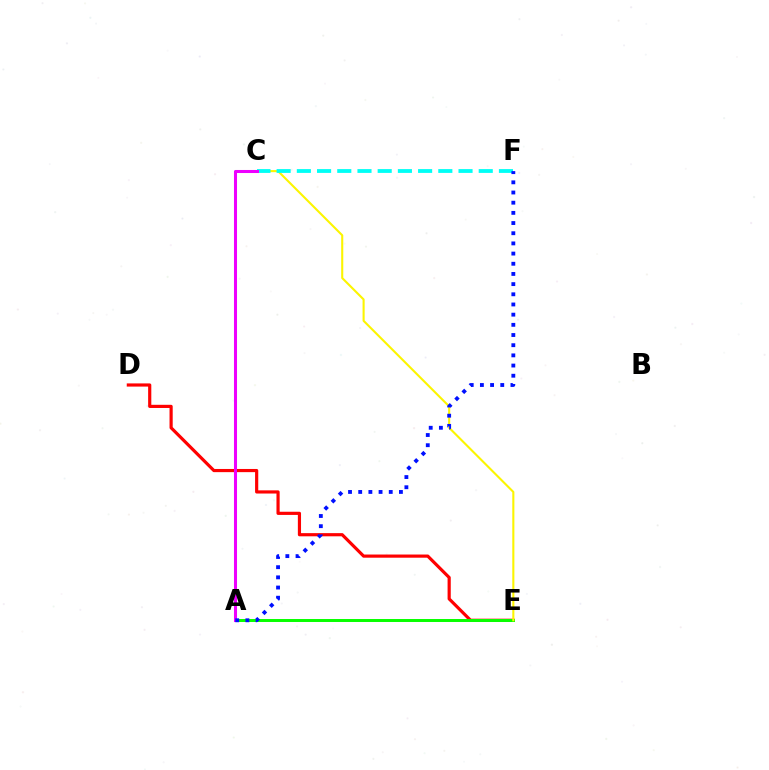{('D', 'E'): [{'color': '#ff0000', 'line_style': 'solid', 'thickness': 2.29}], ('A', 'E'): [{'color': '#08ff00', 'line_style': 'solid', 'thickness': 2.14}], ('C', 'E'): [{'color': '#fcf500', 'line_style': 'solid', 'thickness': 1.51}], ('C', 'F'): [{'color': '#00fff6', 'line_style': 'dashed', 'thickness': 2.75}], ('A', 'C'): [{'color': '#ee00ff', 'line_style': 'solid', 'thickness': 2.19}], ('A', 'F'): [{'color': '#0010ff', 'line_style': 'dotted', 'thickness': 2.77}]}